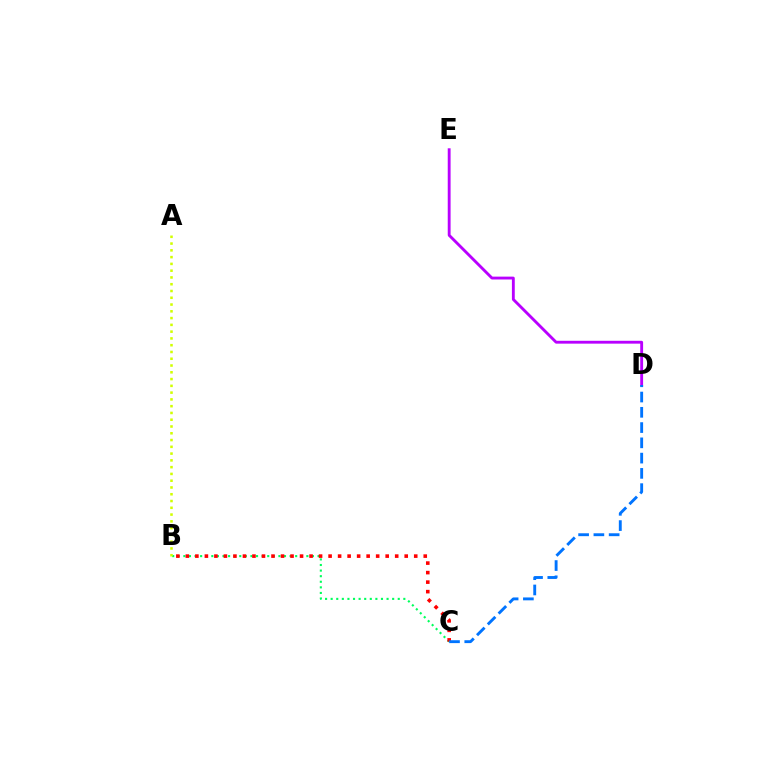{('B', 'C'): [{'color': '#00ff5c', 'line_style': 'dotted', 'thickness': 1.52}, {'color': '#ff0000', 'line_style': 'dotted', 'thickness': 2.59}], ('A', 'B'): [{'color': '#d1ff00', 'line_style': 'dotted', 'thickness': 1.84}], ('D', 'E'): [{'color': '#b900ff', 'line_style': 'solid', 'thickness': 2.05}], ('C', 'D'): [{'color': '#0074ff', 'line_style': 'dashed', 'thickness': 2.07}]}